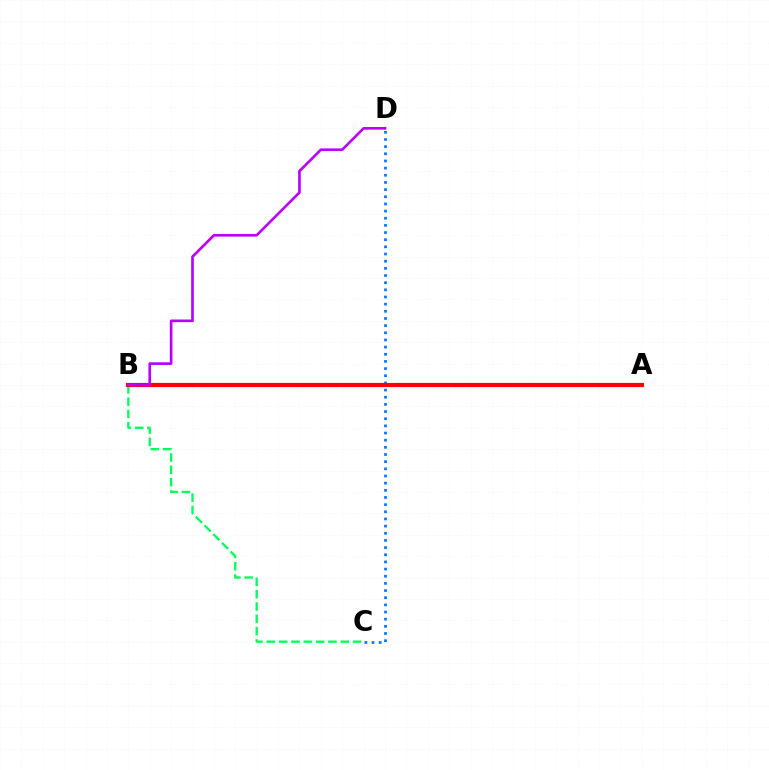{('A', 'B'): [{'color': '#d1ff00', 'line_style': 'dotted', 'thickness': 2.45}, {'color': '#ff0000', 'line_style': 'solid', 'thickness': 2.98}], ('B', 'C'): [{'color': '#00ff5c', 'line_style': 'dashed', 'thickness': 1.67}], ('C', 'D'): [{'color': '#0074ff', 'line_style': 'dotted', 'thickness': 1.95}], ('B', 'D'): [{'color': '#b900ff', 'line_style': 'solid', 'thickness': 1.91}]}